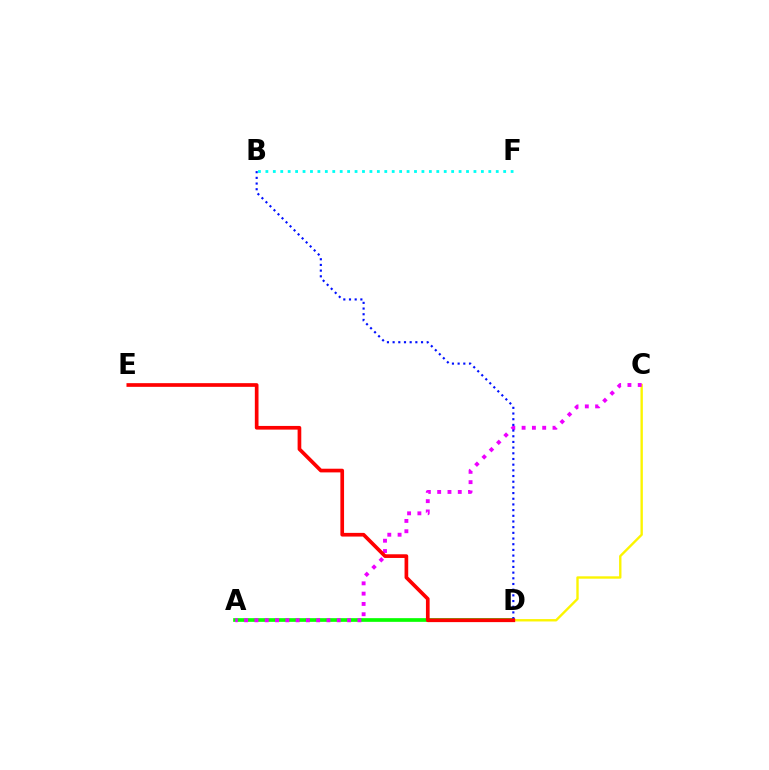{('C', 'D'): [{'color': '#fcf500', 'line_style': 'solid', 'thickness': 1.71}], ('B', 'F'): [{'color': '#00fff6', 'line_style': 'dotted', 'thickness': 2.02}], ('A', 'D'): [{'color': '#08ff00', 'line_style': 'solid', 'thickness': 2.66}], ('A', 'C'): [{'color': '#ee00ff', 'line_style': 'dotted', 'thickness': 2.8}], ('B', 'D'): [{'color': '#0010ff', 'line_style': 'dotted', 'thickness': 1.54}], ('D', 'E'): [{'color': '#ff0000', 'line_style': 'solid', 'thickness': 2.65}]}